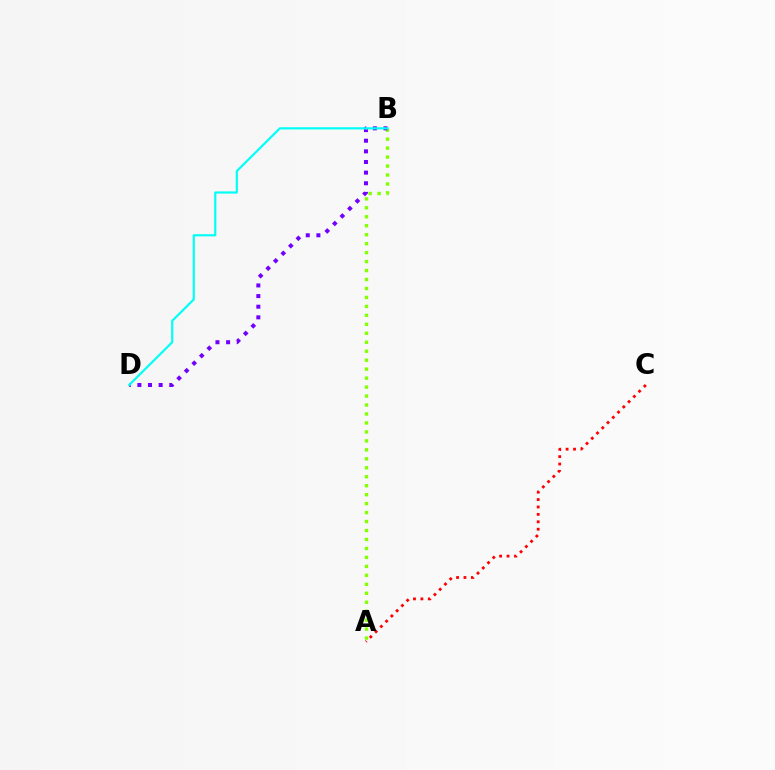{('A', 'C'): [{'color': '#ff0000', 'line_style': 'dotted', 'thickness': 2.01}], ('A', 'B'): [{'color': '#84ff00', 'line_style': 'dotted', 'thickness': 2.44}], ('B', 'D'): [{'color': '#7200ff', 'line_style': 'dotted', 'thickness': 2.89}, {'color': '#00fff6', 'line_style': 'solid', 'thickness': 1.57}]}